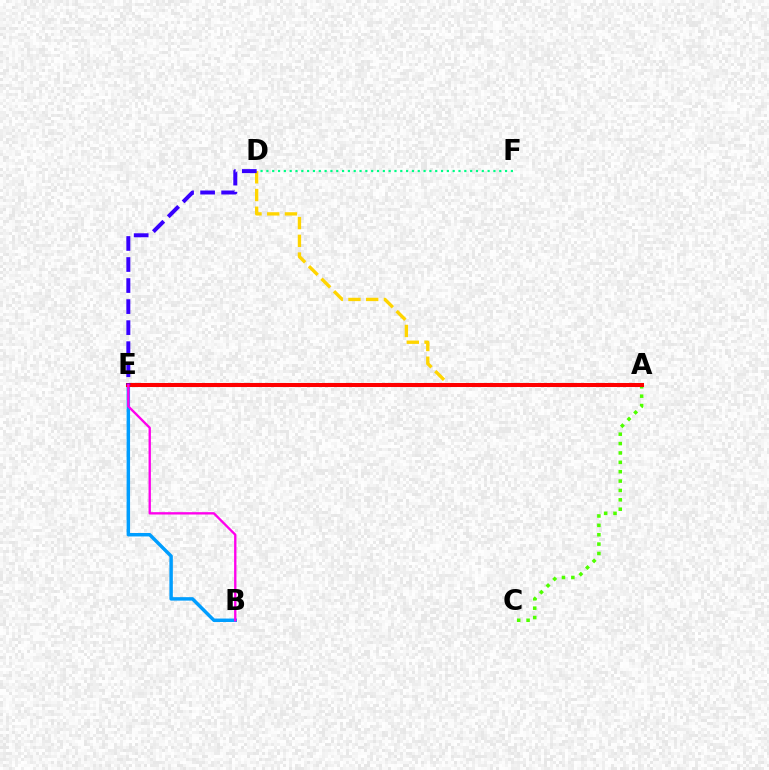{('A', 'D'): [{'color': '#ffd500', 'line_style': 'dashed', 'thickness': 2.41}], ('B', 'E'): [{'color': '#009eff', 'line_style': 'solid', 'thickness': 2.49}, {'color': '#ff00ed', 'line_style': 'solid', 'thickness': 1.69}], ('A', 'C'): [{'color': '#4fff00', 'line_style': 'dotted', 'thickness': 2.55}], ('A', 'E'): [{'color': '#ff0000', 'line_style': 'solid', 'thickness': 2.91}], ('D', 'E'): [{'color': '#3700ff', 'line_style': 'dashed', 'thickness': 2.86}], ('D', 'F'): [{'color': '#00ff86', 'line_style': 'dotted', 'thickness': 1.58}]}